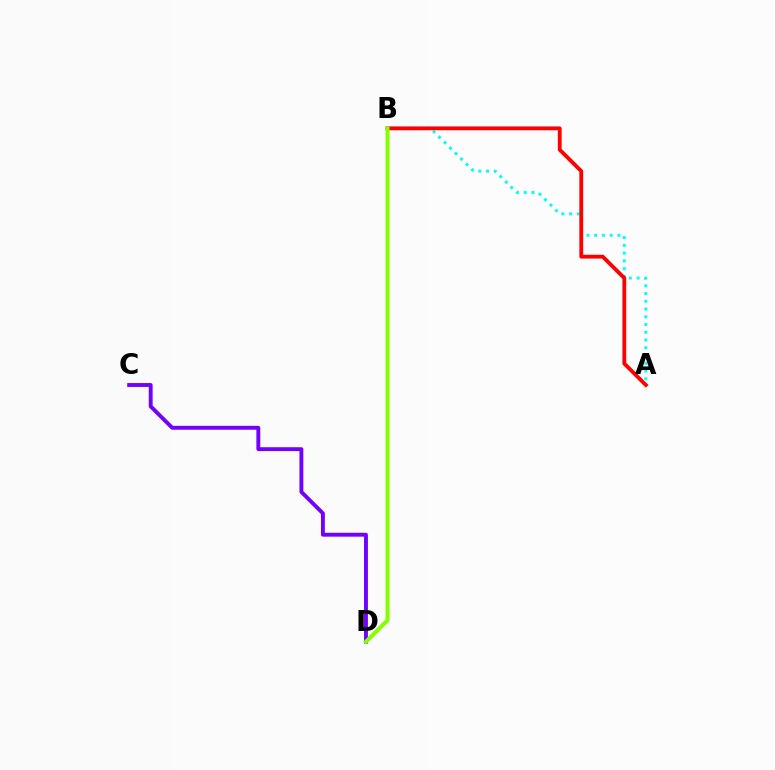{('A', 'B'): [{'color': '#00fff6', 'line_style': 'dotted', 'thickness': 2.1}, {'color': '#ff0000', 'line_style': 'solid', 'thickness': 2.75}], ('C', 'D'): [{'color': '#7200ff', 'line_style': 'solid', 'thickness': 2.8}], ('B', 'D'): [{'color': '#84ff00', 'line_style': 'solid', 'thickness': 2.88}]}